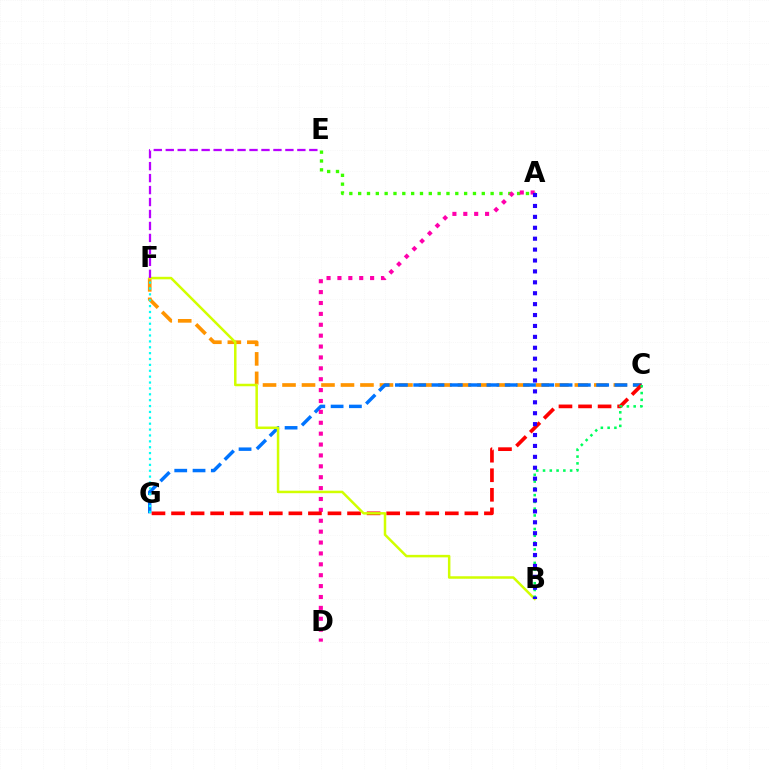{('A', 'E'): [{'color': '#3dff00', 'line_style': 'dotted', 'thickness': 2.4}], ('C', 'F'): [{'color': '#ff9400', 'line_style': 'dashed', 'thickness': 2.65}], ('C', 'G'): [{'color': '#0074ff', 'line_style': 'dashed', 'thickness': 2.49}, {'color': '#ff0000', 'line_style': 'dashed', 'thickness': 2.66}], ('A', 'D'): [{'color': '#ff00ac', 'line_style': 'dotted', 'thickness': 2.96}], ('F', 'G'): [{'color': '#00fff6', 'line_style': 'dotted', 'thickness': 1.6}], ('B', 'F'): [{'color': '#d1ff00', 'line_style': 'solid', 'thickness': 1.8}], ('B', 'C'): [{'color': '#00ff5c', 'line_style': 'dotted', 'thickness': 1.84}], ('E', 'F'): [{'color': '#b900ff', 'line_style': 'dashed', 'thickness': 1.63}], ('A', 'B'): [{'color': '#2500ff', 'line_style': 'dotted', 'thickness': 2.96}]}